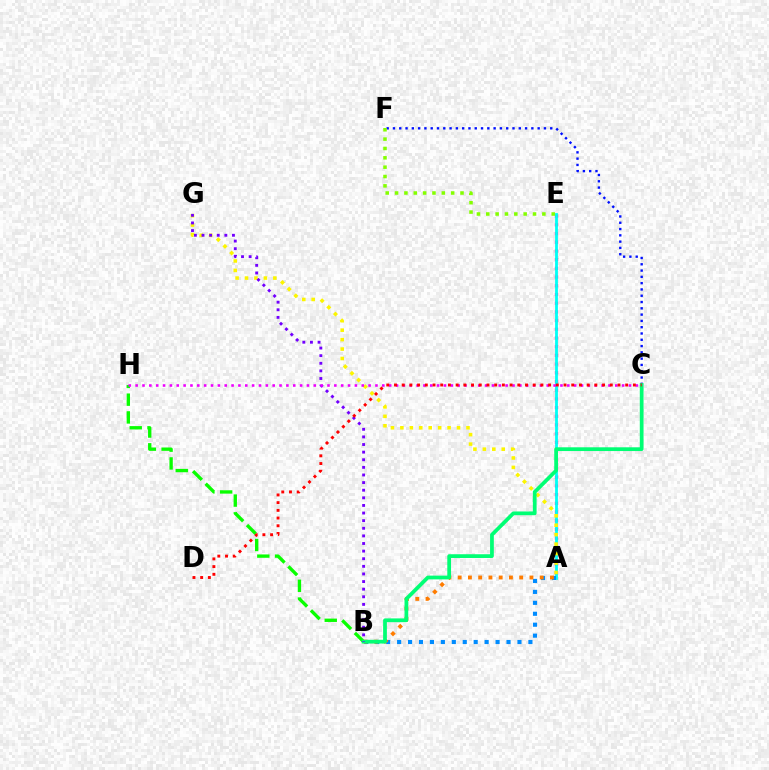{('A', 'E'): [{'color': '#ff0094', 'line_style': 'dotted', 'thickness': 2.36}, {'color': '#00fff6', 'line_style': 'solid', 'thickness': 2.01}], ('B', 'H'): [{'color': '#08ff00', 'line_style': 'dashed', 'thickness': 2.41}], ('C', 'F'): [{'color': '#0010ff', 'line_style': 'dotted', 'thickness': 1.71}], ('E', 'F'): [{'color': '#84ff00', 'line_style': 'dotted', 'thickness': 2.54}], ('A', 'B'): [{'color': '#008cff', 'line_style': 'dotted', 'thickness': 2.97}, {'color': '#ff7c00', 'line_style': 'dotted', 'thickness': 2.78}], ('A', 'G'): [{'color': '#fcf500', 'line_style': 'dotted', 'thickness': 2.57}], ('B', 'C'): [{'color': '#00ff74', 'line_style': 'solid', 'thickness': 2.7}], ('B', 'G'): [{'color': '#7200ff', 'line_style': 'dotted', 'thickness': 2.07}], ('C', 'H'): [{'color': '#ee00ff', 'line_style': 'dotted', 'thickness': 1.86}], ('C', 'D'): [{'color': '#ff0000', 'line_style': 'dotted', 'thickness': 2.09}]}